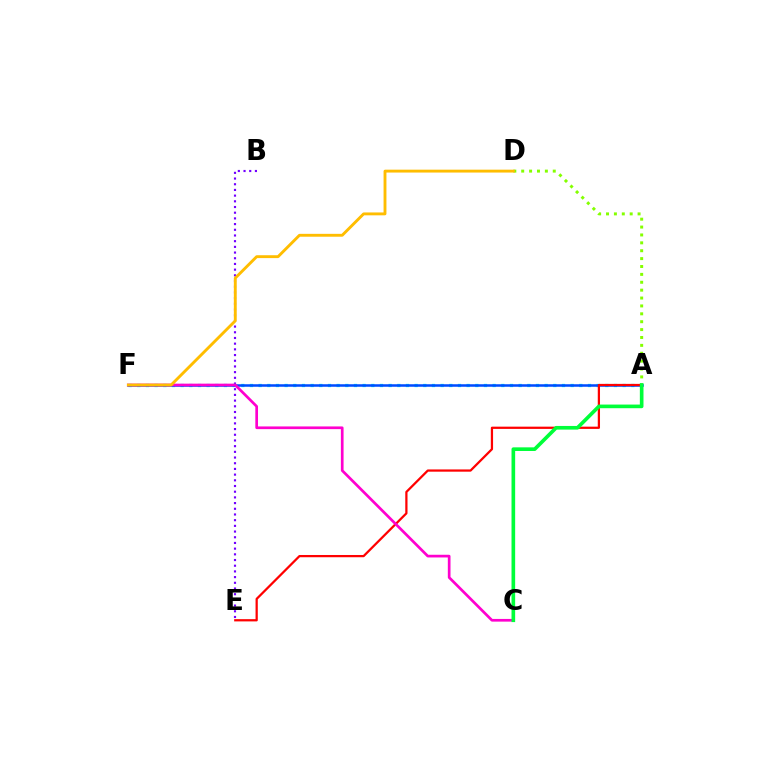{('B', 'E'): [{'color': '#7200ff', 'line_style': 'dotted', 'thickness': 1.55}], ('A', 'D'): [{'color': '#84ff00', 'line_style': 'dotted', 'thickness': 2.14}], ('A', 'F'): [{'color': '#00fff6', 'line_style': 'dotted', 'thickness': 2.35}, {'color': '#004bff', 'line_style': 'solid', 'thickness': 1.82}], ('A', 'E'): [{'color': '#ff0000', 'line_style': 'solid', 'thickness': 1.62}], ('C', 'F'): [{'color': '#ff00cf', 'line_style': 'solid', 'thickness': 1.94}], ('A', 'C'): [{'color': '#00ff39', 'line_style': 'solid', 'thickness': 2.62}], ('D', 'F'): [{'color': '#ffbd00', 'line_style': 'solid', 'thickness': 2.07}]}